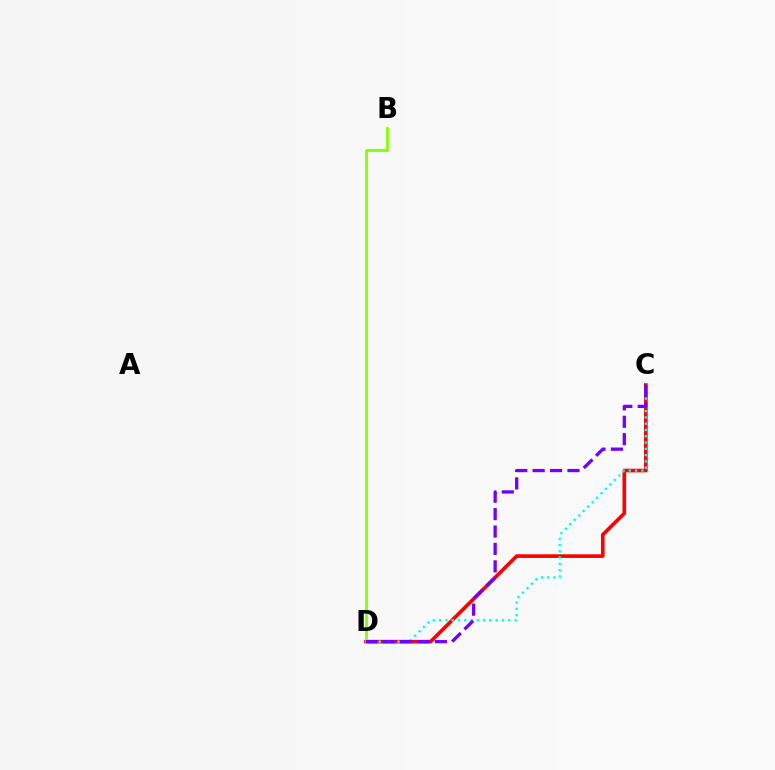{('C', 'D'): [{'color': '#ff0000', 'line_style': 'solid', 'thickness': 2.63}, {'color': '#00fff6', 'line_style': 'dotted', 'thickness': 1.71}, {'color': '#7200ff', 'line_style': 'dashed', 'thickness': 2.37}], ('B', 'D'): [{'color': '#84ff00', 'line_style': 'solid', 'thickness': 1.99}]}